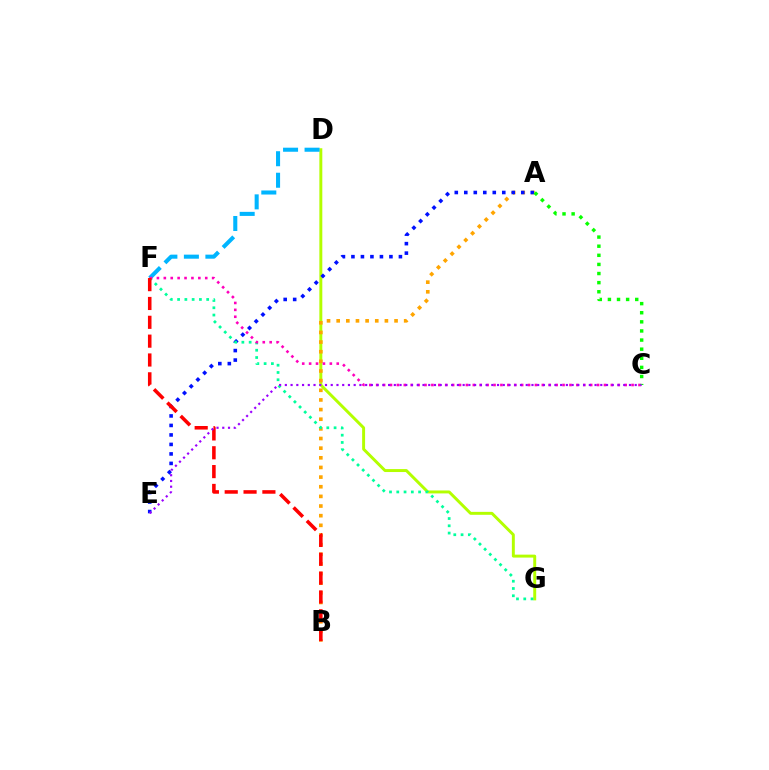{('D', 'G'): [{'color': '#b3ff00', 'line_style': 'solid', 'thickness': 2.12}], ('A', 'B'): [{'color': '#ffa500', 'line_style': 'dotted', 'thickness': 2.62}], ('D', 'F'): [{'color': '#00b5ff', 'line_style': 'dashed', 'thickness': 2.92}], ('A', 'E'): [{'color': '#0010ff', 'line_style': 'dotted', 'thickness': 2.58}], ('F', 'G'): [{'color': '#00ff9d', 'line_style': 'dotted', 'thickness': 1.98}], ('C', 'F'): [{'color': '#ff00bd', 'line_style': 'dotted', 'thickness': 1.88}], ('A', 'C'): [{'color': '#08ff00', 'line_style': 'dotted', 'thickness': 2.47}], ('B', 'F'): [{'color': '#ff0000', 'line_style': 'dashed', 'thickness': 2.56}], ('C', 'E'): [{'color': '#9b00ff', 'line_style': 'dotted', 'thickness': 1.56}]}